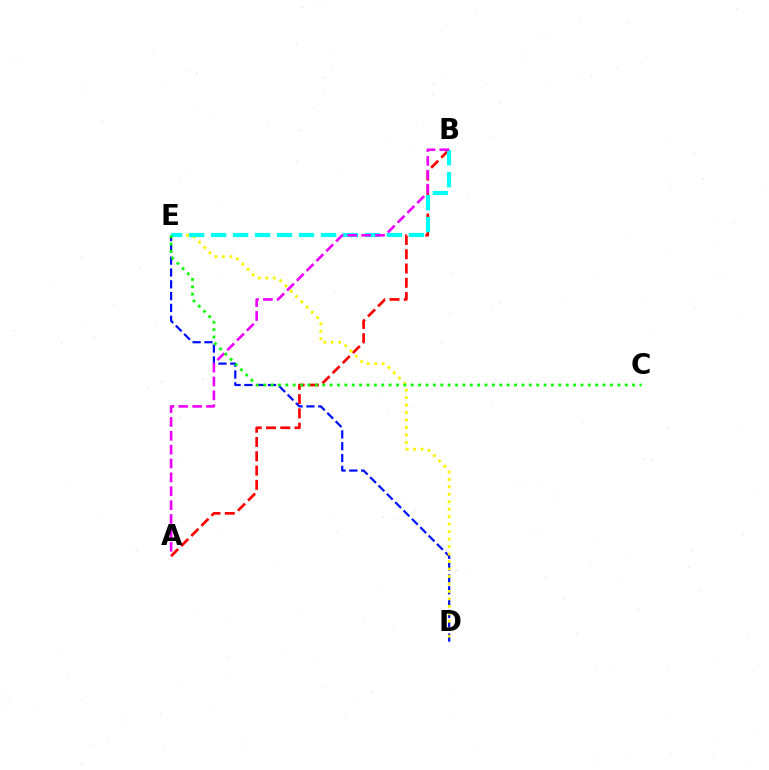{('D', 'E'): [{'color': '#0010ff', 'line_style': 'dashed', 'thickness': 1.61}, {'color': '#fcf500', 'line_style': 'dotted', 'thickness': 2.03}], ('A', 'B'): [{'color': '#ff0000', 'line_style': 'dashed', 'thickness': 1.94}, {'color': '#ee00ff', 'line_style': 'dashed', 'thickness': 1.88}], ('B', 'E'): [{'color': '#00fff6', 'line_style': 'dashed', 'thickness': 2.99}], ('C', 'E'): [{'color': '#08ff00', 'line_style': 'dotted', 'thickness': 2.0}]}